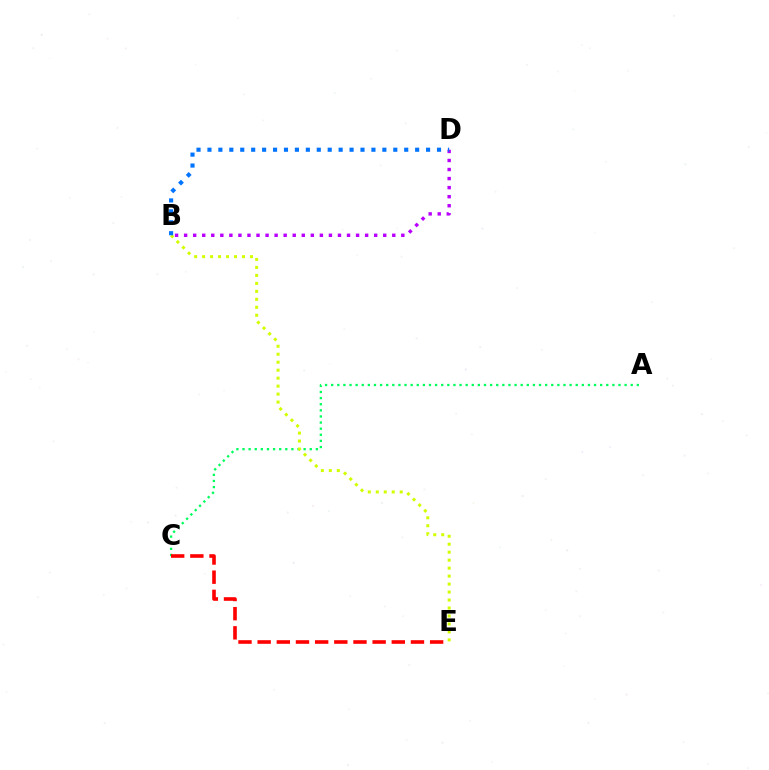{('A', 'C'): [{'color': '#00ff5c', 'line_style': 'dotted', 'thickness': 1.66}], ('B', 'D'): [{'color': '#b900ff', 'line_style': 'dotted', 'thickness': 2.46}, {'color': '#0074ff', 'line_style': 'dotted', 'thickness': 2.97}], ('C', 'E'): [{'color': '#ff0000', 'line_style': 'dashed', 'thickness': 2.6}], ('B', 'E'): [{'color': '#d1ff00', 'line_style': 'dotted', 'thickness': 2.17}]}